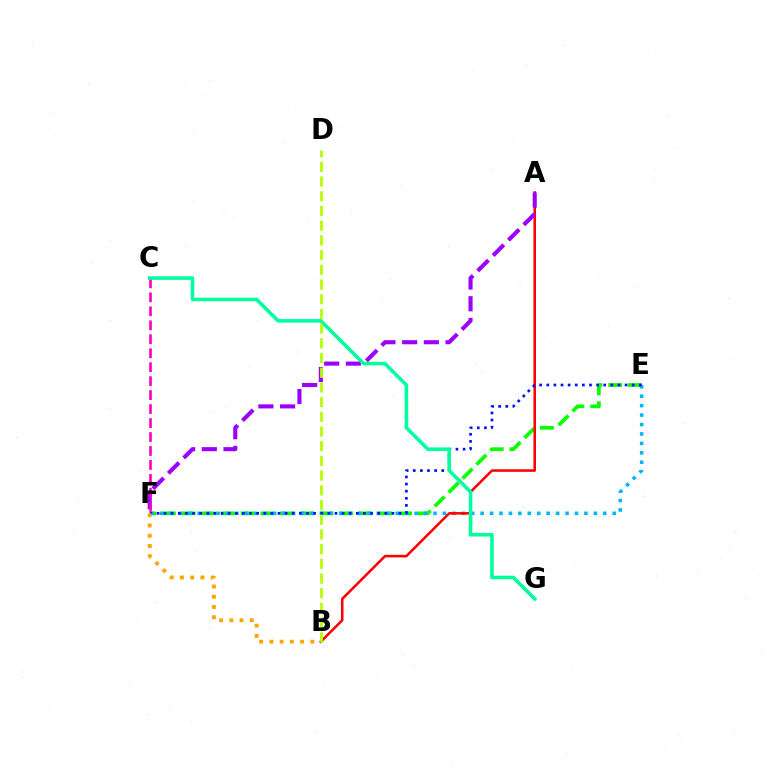{('E', 'F'): [{'color': '#08ff00', 'line_style': 'dashed', 'thickness': 2.67}, {'color': '#00b5ff', 'line_style': 'dotted', 'thickness': 2.56}, {'color': '#0010ff', 'line_style': 'dotted', 'thickness': 1.93}], ('A', 'B'): [{'color': '#ff0000', 'line_style': 'solid', 'thickness': 1.84}], ('A', 'F'): [{'color': '#9b00ff', 'line_style': 'dashed', 'thickness': 2.95}], ('B', 'F'): [{'color': '#ffa500', 'line_style': 'dotted', 'thickness': 2.78}], ('C', 'F'): [{'color': '#ff00bd', 'line_style': 'dashed', 'thickness': 1.9}], ('C', 'G'): [{'color': '#00ff9d', 'line_style': 'solid', 'thickness': 2.57}], ('B', 'D'): [{'color': '#b3ff00', 'line_style': 'dashed', 'thickness': 2.0}]}